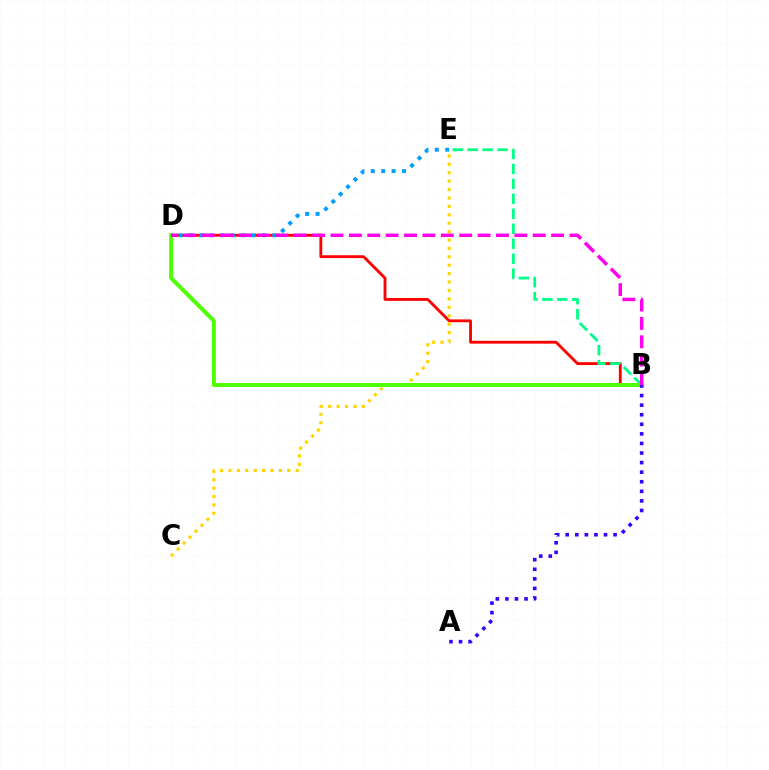{('B', 'D'): [{'color': '#ff0000', 'line_style': 'solid', 'thickness': 2.05}, {'color': '#4fff00', 'line_style': 'solid', 'thickness': 2.88}, {'color': '#ff00ed', 'line_style': 'dashed', 'thickness': 2.5}], ('C', 'E'): [{'color': '#ffd500', 'line_style': 'dotted', 'thickness': 2.29}], ('D', 'E'): [{'color': '#009eff', 'line_style': 'dotted', 'thickness': 2.83}], ('B', 'E'): [{'color': '#00ff86', 'line_style': 'dashed', 'thickness': 2.03}], ('A', 'B'): [{'color': '#3700ff', 'line_style': 'dotted', 'thickness': 2.6}]}